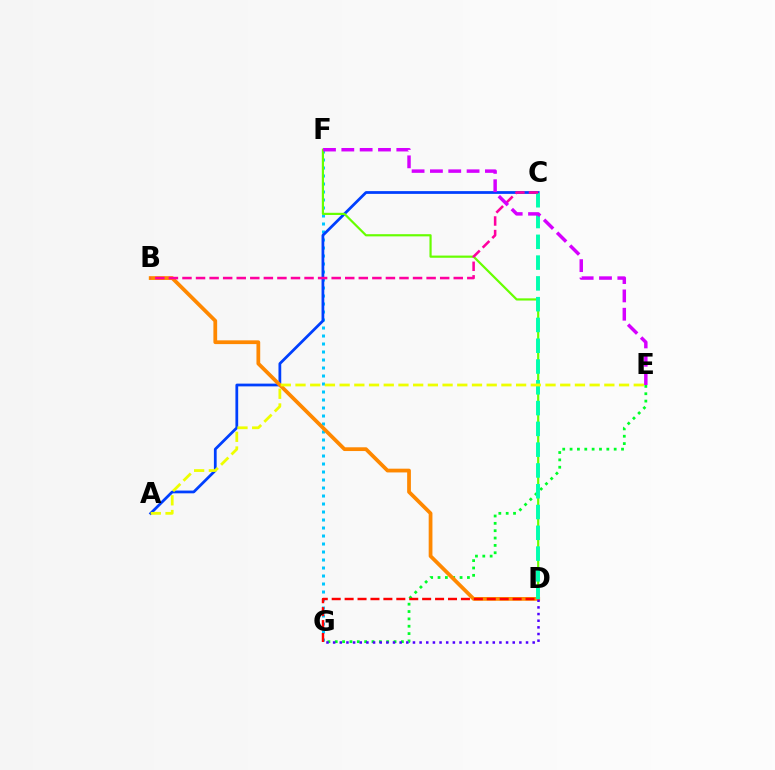{('F', 'G'): [{'color': '#00c7ff', 'line_style': 'dotted', 'thickness': 2.17}], ('A', 'C'): [{'color': '#003fff', 'line_style': 'solid', 'thickness': 1.99}], ('E', 'G'): [{'color': '#00ff27', 'line_style': 'dotted', 'thickness': 2.0}], ('D', 'F'): [{'color': '#66ff00', 'line_style': 'solid', 'thickness': 1.58}], ('B', 'D'): [{'color': '#ff8800', 'line_style': 'solid', 'thickness': 2.7}], ('D', 'G'): [{'color': '#ff0000', 'line_style': 'dashed', 'thickness': 1.76}, {'color': '#4f00ff', 'line_style': 'dotted', 'thickness': 1.81}], ('C', 'D'): [{'color': '#00ffaf', 'line_style': 'dashed', 'thickness': 2.82}], ('B', 'C'): [{'color': '#ff00a0', 'line_style': 'dashed', 'thickness': 1.84}], ('E', 'F'): [{'color': '#d600ff', 'line_style': 'dashed', 'thickness': 2.49}], ('A', 'E'): [{'color': '#eeff00', 'line_style': 'dashed', 'thickness': 2.0}]}